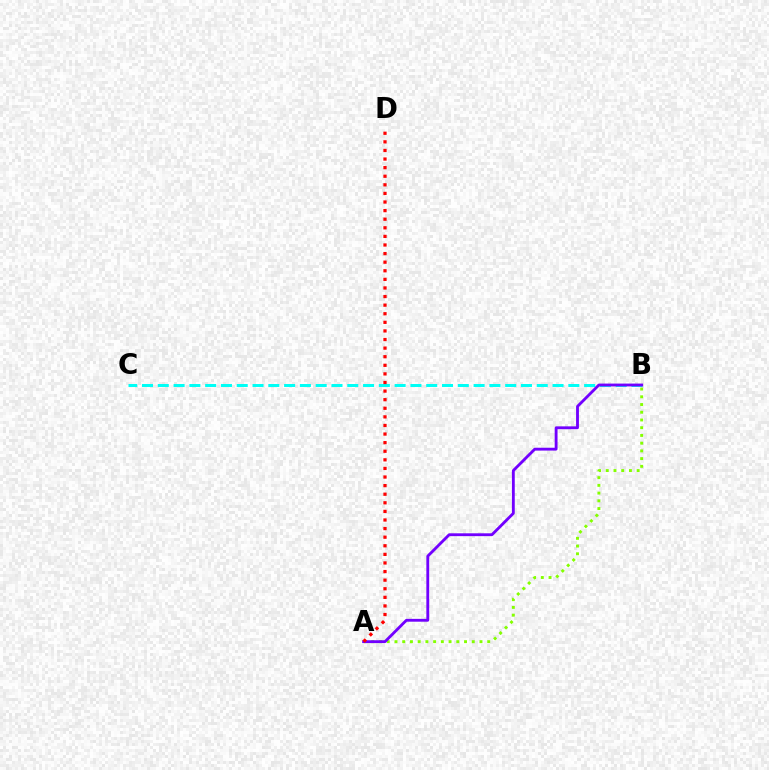{('A', 'B'): [{'color': '#84ff00', 'line_style': 'dotted', 'thickness': 2.1}, {'color': '#7200ff', 'line_style': 'solid', 'thickness': 2.05}], ('B', 'C'): [{'color': '#00fff6', 'line_style': 'dashed', 'thickness': 2.15}], ('A', 'D'): [{'color': '#ff0000', 'line_style': 'dotted', 'thickness': 2.33}]}